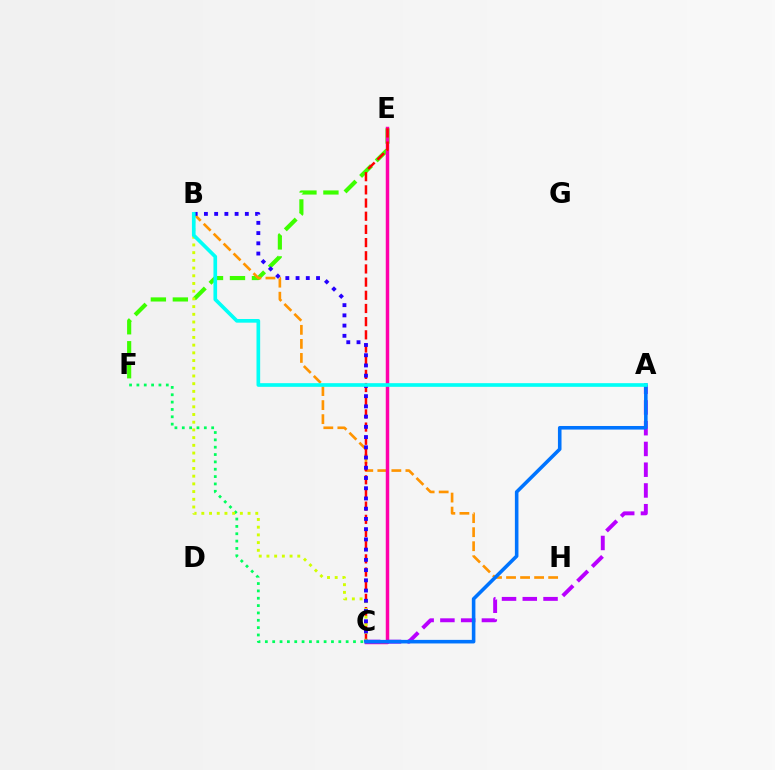{('E', 'F'): [{'color': '#3dff00', 'line_style': 'dashed', 'thickness': 2.99}], ('B', 'H'): [{'color': '#ff9400', 'line_style': 'dashed', 'thickness': 1.91}], ('C', 'E'): [{'color': '#ff00ac', 'line_style': 'solid', 'thickness': 2.5}, {'color': '#ff0000', 'line_style': 'dashed', 'thickness': 1.79}], ('C', 'F'): [{'color': '#00ff5c', 'line_style': 'dotted', 'thickness': 2.0}], ('B', 'C'): [{'color': '#d1ff00', 'line_style': 'dotted', 'thickness': 2.09}, {'color': '#2500ff', 'line_style': 'dotted', 'thickness': 2.78}], ('A', 'C'): [{'color': '#b900ff', 'line_style': 'dashed', 'thickness': 2.82}, {'color': '#0074ff', 'line_style': 'solid', 'thickness': 2.57}], ('A', 'B'): [{'color': '#00fff6', 'line_style': 'solid', 'thickness': 2.63}]}